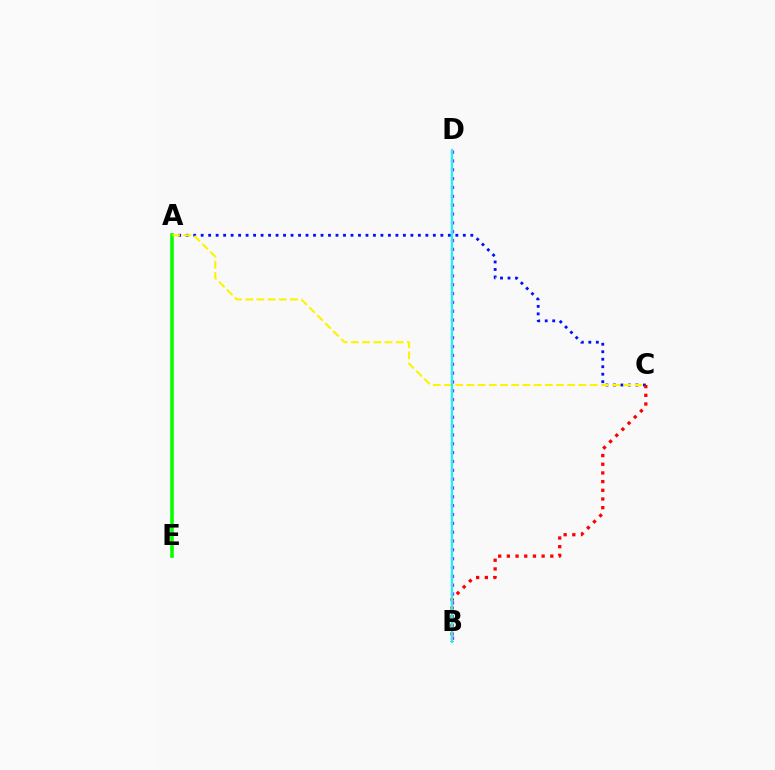{('A', 'C'): [{'color': '#0010ff', 'line_style': 'dotted', 'thickness': 2.04}, {'color': '#fcf500', 'line_style': 'dashed', 'thickness': 1.52}], ('A', 'E'): [{'color': '#08ff00', 'line_style': 'solid', 'thickness': 2.59}], ('B', 'C'): [{'color': '#ff0000', 'line_style': 'dotted', 'thickness': 2.36}], ('B', 'D'): [{'color': '#ee00ff', 'line_style': 'dotted', 'thickness': 2.4}, {'color': '#00fff6', 'line_style': 'solid', 'thickness': 1.53}]}